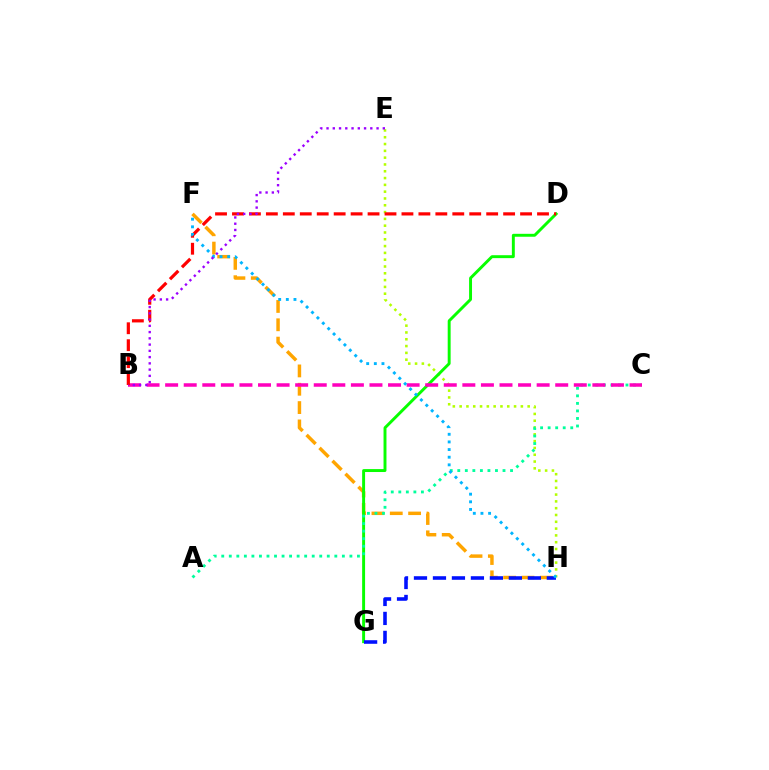{('F', 'H'): [{'color': '#ffa500', 'line_style': 'dashed', 'thickness': 2.49}, {'color': '#00b5ff', 'line_style': 'dotted', 'thickness': 2.08}], ('E', 'H'): [{'color': '#b3ff00', 'line_style': 'dotted', 'thickness': 1.85}], ('D', 'G'): [{'color': '#08ff00', 'line_style': 'solid', 'thickness': 2.11}], ('A', 'C'): [{'color': '#00ff9d', 'line_style': 'dotted', 'thickness': 2.05}], ('G', 'H'): [{'color': '#0010ff', 'line_style': 'dashed', 'thickness': 2.58}], ('B', 'C'): [{'color': '#ff00bd', 'line_style': 'dashed', 'thickness': 2.52}], ('B', 'D'): [{'color': '#ff0000', 'line_style': 'dashed', 'thickness': 2.3}], ('B', 'E'): [{'color': '#9b00ff', 'line_style': 'dotted', 'thickness': 1.7}]}